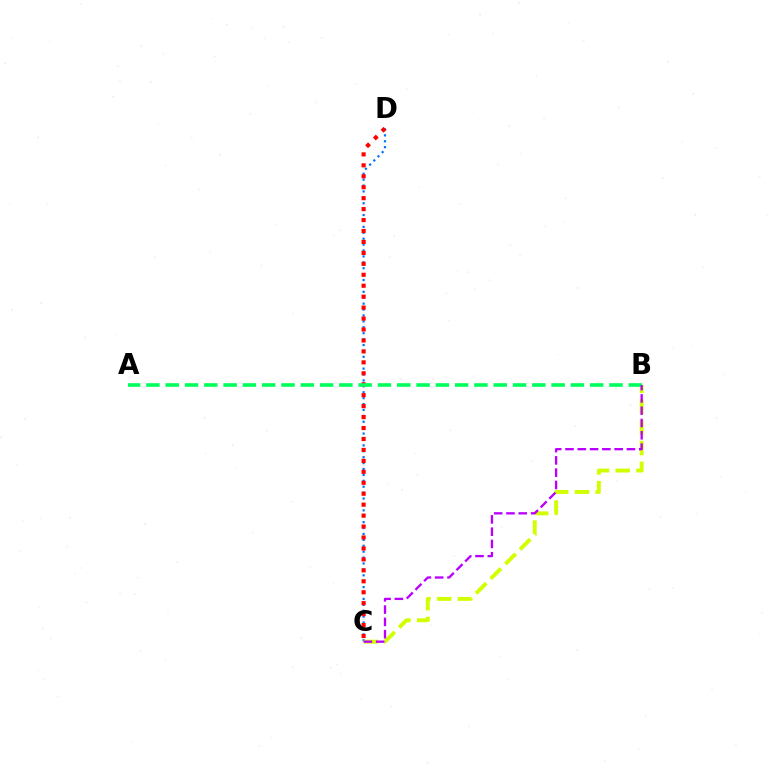{('C', 'D'): [{'color': '#0074ff', 'line_style': 'dotted', 'thickness': 1.6}, {'color': '#ff0000', 'line_style': 'dotted', 'thickness': 2.97}], ('B', 'C'): [{'color': '#d1ff00', 'line_style': 'dashed', 'thickness': 2.81}, {'color': '#b900ff', 'line_style': 'dashed', 'thickness': 1.67}], ('A', 'B'): [{'color': '#00ff5c', 'line_style': 'dashed', 'thickness': 2.62}]}